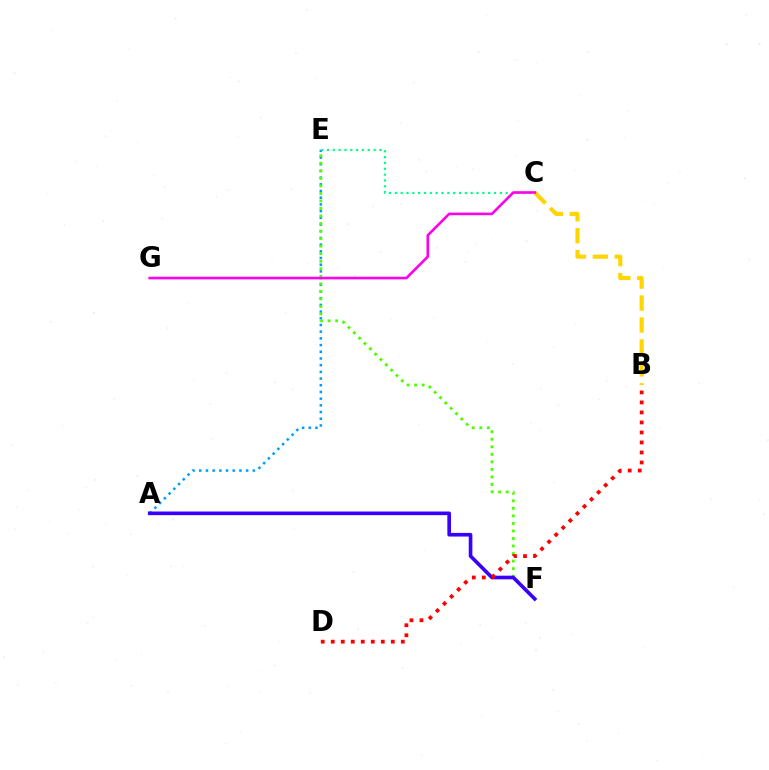{('A', 'E'): [{'color': '#009eff', 'line_style': 'dotted', 'thickness': 1.82}], ('E', 'F'): [{'color': '#4fff00', 'line_style': 'dotted', 'thickness': 2.05}], ('A', 'F'): [{'color': '#3700ff', 'line_style': 'solid', 'thickness': 2.62}], ('C', 'E'): [{'color': '#00ff86', 'line_style': 'dotted', 'thickness': 1.59}], ('B', 'C'): [{'color': '#ffd500', 'line_style': 'dashed', 'thickness': 2.98}], ('C', 'G'): [{'color': '#ff00ed', 'line_style': 'solid', 'thickness': 1.88}], ('B', 'D'): [{'color': '#ff0000', 'line_style': 'dotted', 'thickness': 2.72}]}